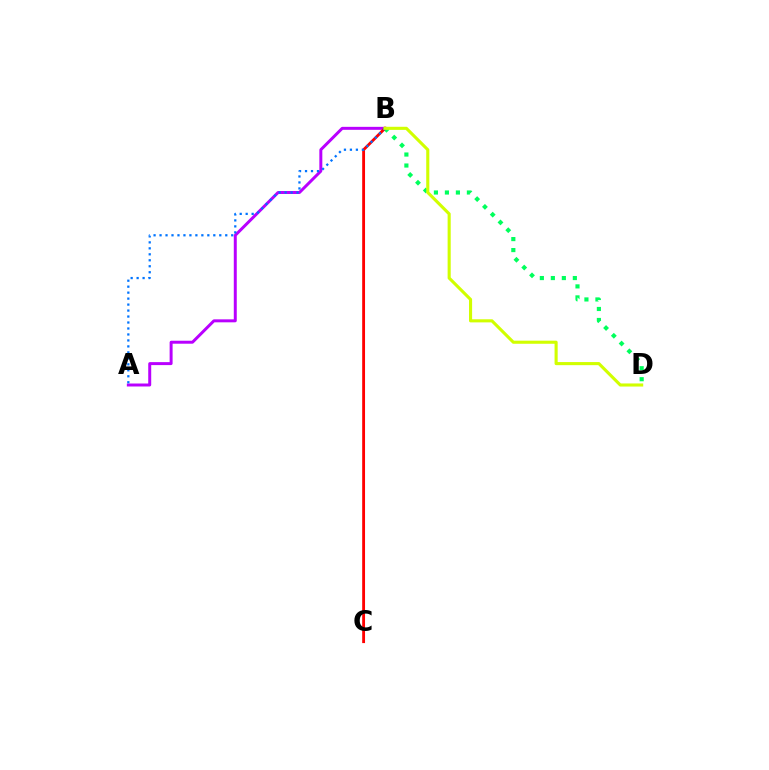{('A', 'B'): [{'color': '#b900ff', 'line_style': 'solid', 'thickness': 2.14}, {'color': '#0074ff', 'line_style': 'dotted', 'thickness': 1.62}], ('B', 'D'): [{'color': '#00ff5c', 'line_style': 'dotted', 'thickness': 2.99}, {'color': '#d1ff00', 'line_style': 'solid', 'thickness': 2.23}], ('B', 'C'): [{'color': '#ff0000', 'line_style': 'solid', 'thickness': 2.05}]}